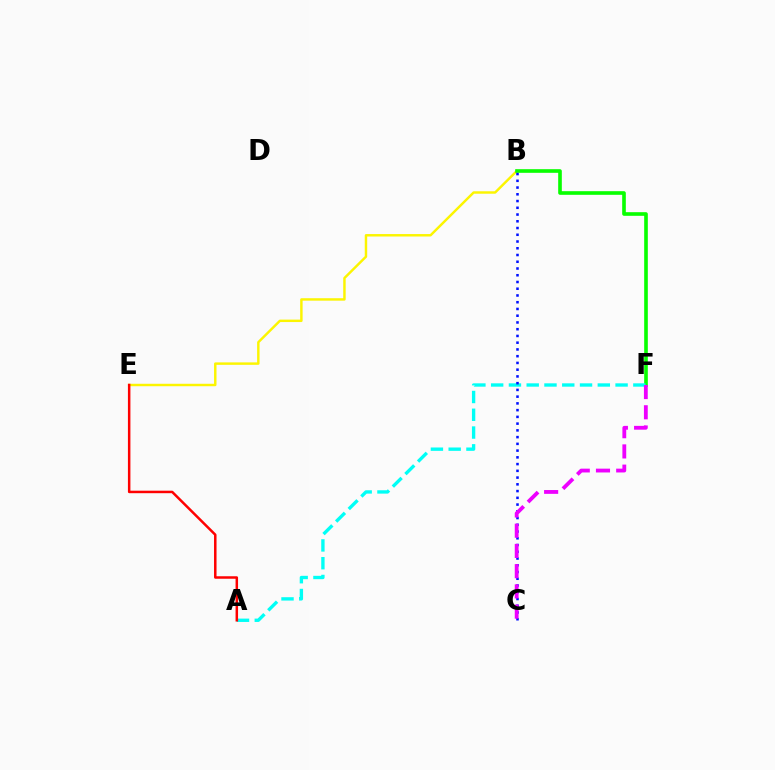{('B', 'E'): [{'color': '#fcf500', 'line_style': 'solid', 'thickness': 1.76}], ('B', 'F'): [{'color': '#08ff00', 'line_style': 'solid', 'thickness': 2.61}], ('A', 'F'): [{'color': '#00fff6', 'line_style': 'dashed', 'thickness': 2.41}], ('B', 'C'): [{'color': '#0010ff', 'line_style': 'dotted', 'thickness': 1.83}], ('A', 'E'): [{'color': '#ff0000', 'line_style': 'solid', 'thickness': 1.8}], ('C', 'F'): [{'color': '#ee00ff', 'line_style': 'dashed', 'thickness': 2.75}]}